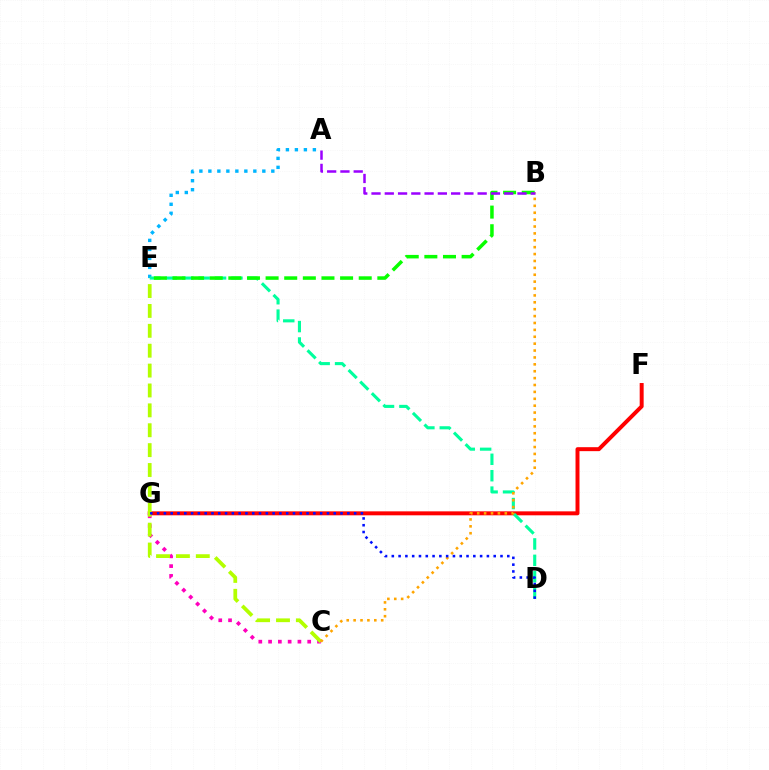{('C', 'G'): [{'color': '#ff00bd', 'line_style': 'dotted', 'thickness': 2.66}], ('F', 'G'): [{'color': '#ff0000', 'line_style': 'solid', 'thickness': 2.85}], ('C', 'E'): [{'color': '#b3ff00', 'line_style': 'dashed', 'thickness': 2.7}], ('A', 'E'): [{'color': '#00b5ff', 'line_style': 'dotted', 'thickness': 2.44}], ('D', 'E'): [{'color': '#00ff9d', 'line_style': 'dashed', 'thickness': 2.23}], ('B', 'C'): [{'color': '#ffa500', 'line_style': 'dotted', 'thickness': 1.87}], ('B', 'E'): [{'color': '#08ff00', 'line_style': 'dashed', 'thickness': 2.53}], ('D', 'G'): [{'color': '#0010ff', 'line_style': 'dotted', 'thickness': 1.85}], ('A', 'B'): [{'color': '#9b00ff', 'line_style': 'dashed', 'thickness': 1.8}]}